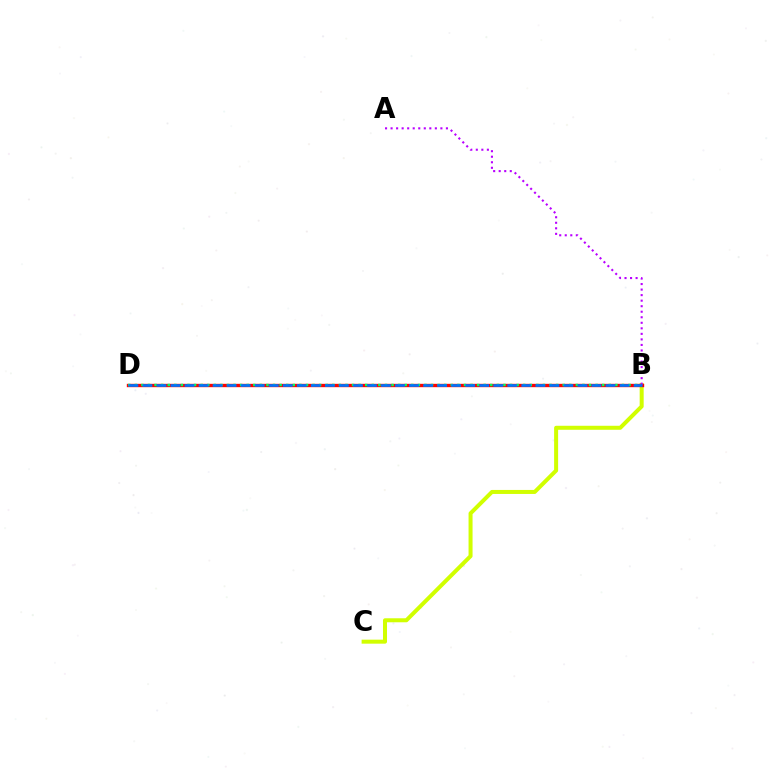{('B', 'C'): [{'color': '#d1ff00', 'line_style': 'solid', 'thickness': 2.89}], ('B', 'D'): [{'color': '#ff0000', 'line_style': 'solid', 'thickness': 2.42}, {'color': '#00ff5c', 'line_style': 'dotted', 'thickness': 1.79}, {'color': '#0074ff', 'line_style': 'dashed', 'thickness': 1.91}], ('A', 'B'): [{'color': '#b900ff', 'line_style': 'dotted', 'thickness': 1.5}]}